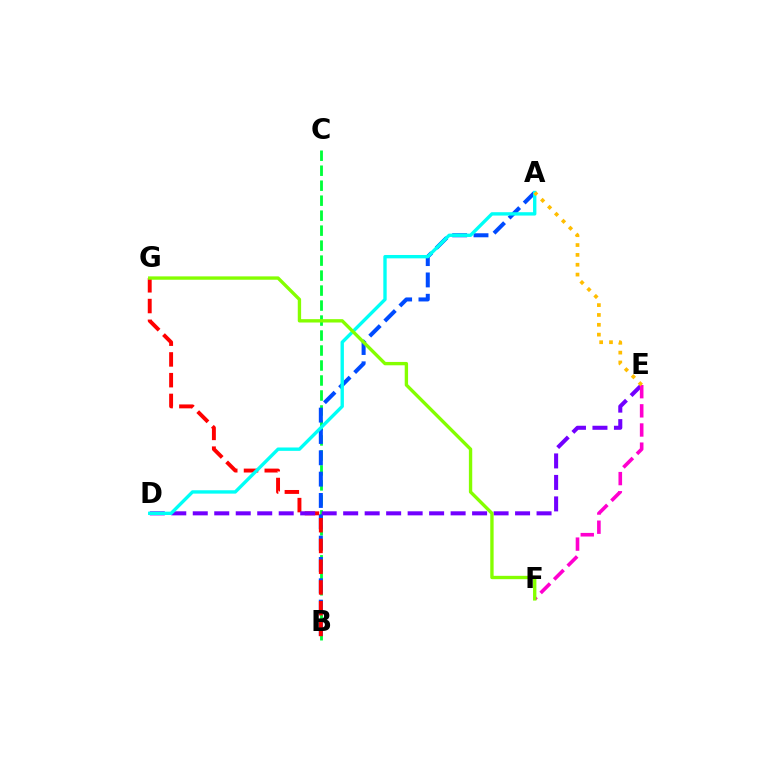{('B', 'C'): [{'color': '#00ff39', 'line_style': 'dashed', 'thickness': 2.04}], ('A', 'B'): [{'color': '#004bff', 'line_style': 'dashed', 'thickness': 2.9}], ('B', 'G'): [{'color': '#ff0000', 'line_style': 'dashed', 'thickness': 2.82}], ('D', 'E'): [{'color': '#7200ff', 'line_style': 'dashed', 'thickness': 2.92}], ('A', 'D'): [{'color': '#00fff6', 'line_style': 'solid', 'thickness': 2.42}], ('E', 'F'): [{'color': '#ff00cf', 'line_style': 'dashed', 'thickness': 2.6}], ('A', 'E'): [{'color': '#ffbd00', 'line_style': 'dotted', 'thickness': 2.67}], ('F', 'G'): [{'color': '#84ff00', 'line_style': 'solid', 'thickness': 2.41}]}